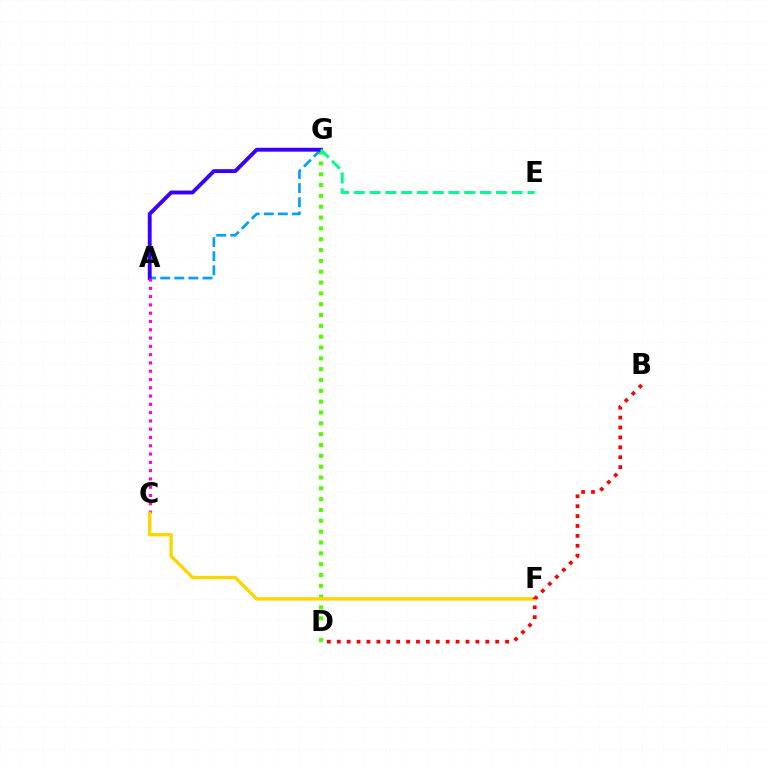{('D', 'G'): [{'color': '#4fff00', 'line_style': 'dotted', 'thickness': 2.94}], ('A', 'G'): [{'color': '#009eff', 'line_style': 'dashed', 'thickness': 1.92}, {'color': '#3700ff', 'line_style': 'solid', 'thickness': 2.79}], ('A', 'C'): [{'color': '#ff00ed', 'line_style': 'dotted', 'thickness': 2.25}], ('C', 'F'): [{'color': '#ffd500', 'line_style': 'solid', 'thickness': 2.43}], ('B', 'D'): [{'color': '#ff0000', 'line_style': 'dotted', 'thickness': 2.69}], ('E', 'G'): [{'color': '#00ff86', 'line_style': 'dashed', 'thickness': 2.14}]}